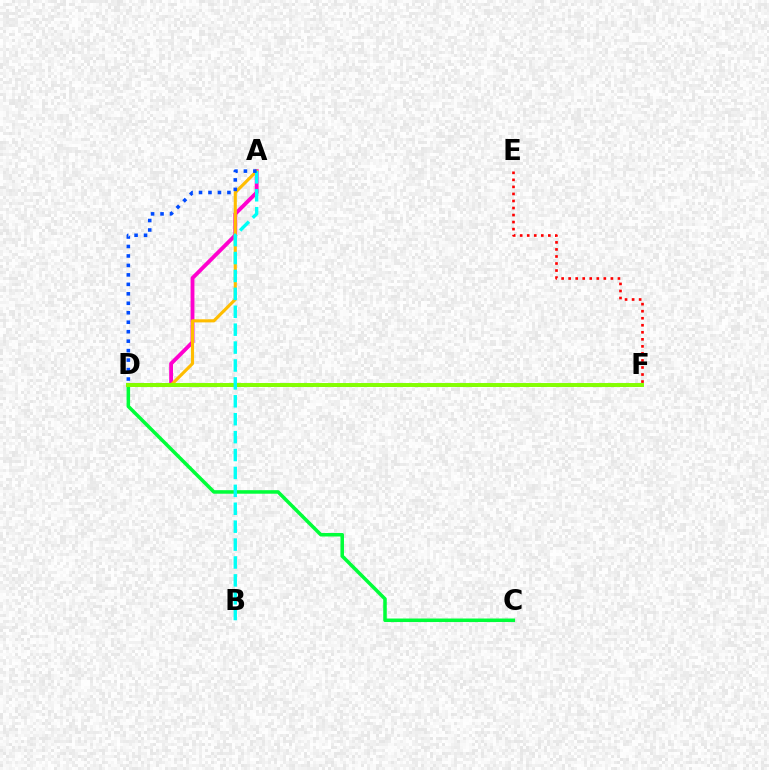{('A', 'D'): [{'color': '#ff00cf', 'line_style': 'solid', 'thickness': 2.77}, {'color': '#ffbd00', 'line_style': 'solid', 'thickness': 2.24}, {'color': '#004bff', 'line_style': 'dotted', 'thickness': 2.57}], ('E', 'F'): [{'color': '#ff0000', 'line_style': 'dotted', 'thickness': 1.91}], ('D', 'F'): [{'color': '#7200ff', 'line_style': 'dashed', 'thickness': 1.86}, {'color': '#84ff00', 'line_style': 'solid', 'thickness': 2.84}], ('C', 'D'): [{'color': '#00ff39', 'line_style': 'solid', 'thickness': 2.54}], ('A', 'B'): [{'color': '#00fff6', 'line_style': 'dashed', 'thickness': 2.43}]}